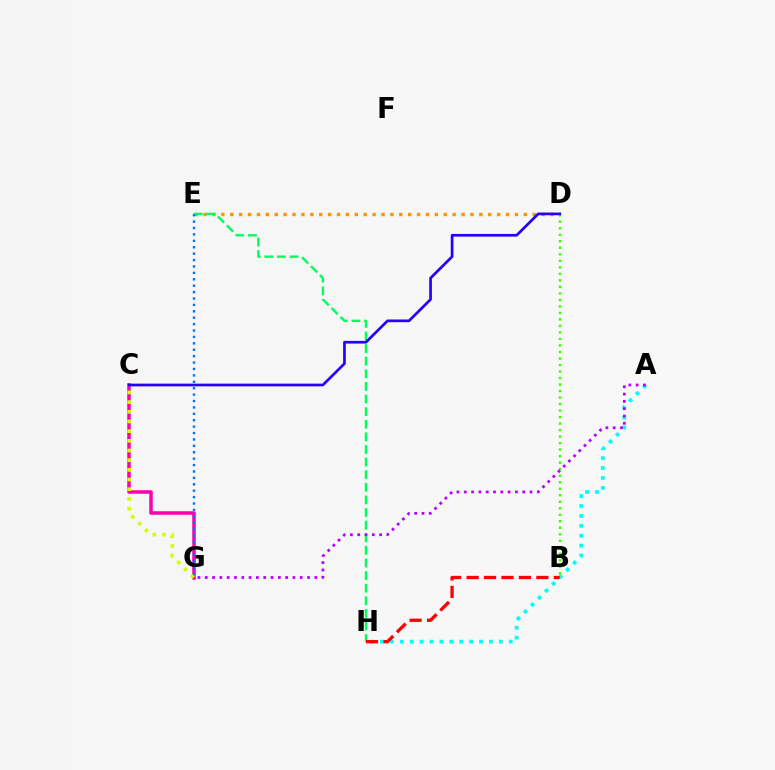{('C', 'G'): [{'color': '#ff00ac', 'line_style': 'solid', 'thickness': 2.53}, {'color': '#d1ff00', 'line_style': 'dotted', 'thickness': 2.63}], ('A', 'H'): [{'color': '#00fff6', 'line_style': 'dotted', 'thickness': 2.69}], ('D', 'E'): [{'color': '#ff9400', 'line_style': 'dotted', 'thickness': 2.42}], ('E', 'H'): [{'color': '#00ff5c', 'line_style': 'dashed', 'thickness': 1.71}], ('B', 'D'): [{'color': '#3dff00', 'line_style': 'dotted', 'thickness': 1.77}], ('B', 'H'): [{'color': '#ff0000', 'line_style': 'dashed', 'thickness': 2.37}], ('E', 'G'): [{'color': '#0074ff', 'line_style': 'dotted', 'thickness': 1.74}], ('A', 'G'): [{'color': '#b900ff', 'line_style': 'dotted', 'thickness': 1.99}], ('C', 'D'): [{'color': '#2500ff', 'line_style': 'solid', 'thickness': 1.94}]}